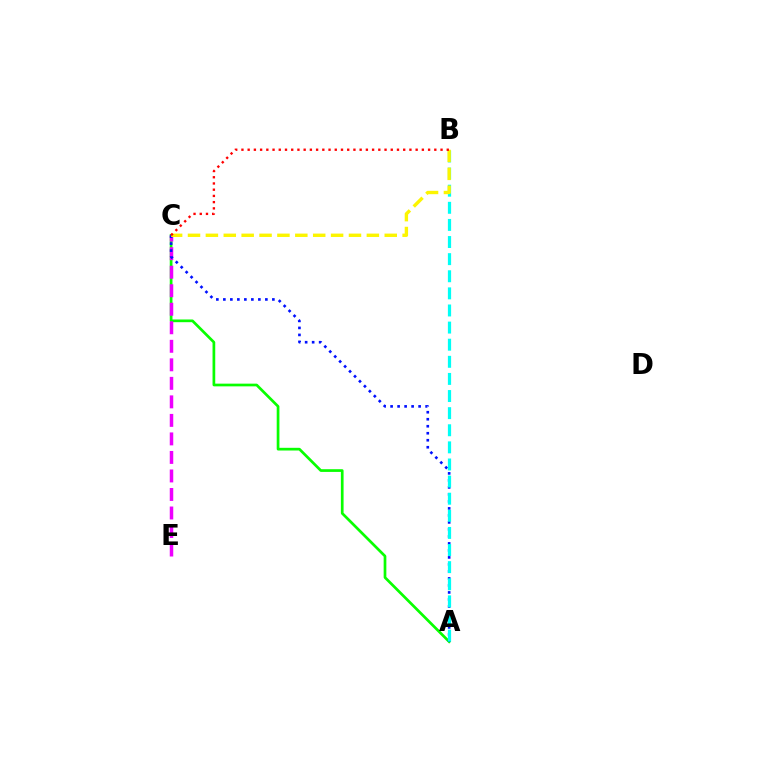{('A', 'C'): [{'color': '#08ff00', 'line_style': 'solid', 'thickness': 1.95}, {'color': '#0010ff', 'line_style': 'dotted', 'thickness': 1.9}], ('C', 'E'): [{'color': '#ee00ff', 'line_style': 'dashed', 'thickness': 2.52}], ('A', 'B'): [{'color': '#00fff6', 'line_style': 'dashed', 'thickness': 2.32}], ('B', 'C'): [{'color': '#fcf500', 'line_style': 'dashed', 'thickness': 2.43}, {'color': '#ff0000', 'line_style': 'dotted', 'thickness': 1.69}]}